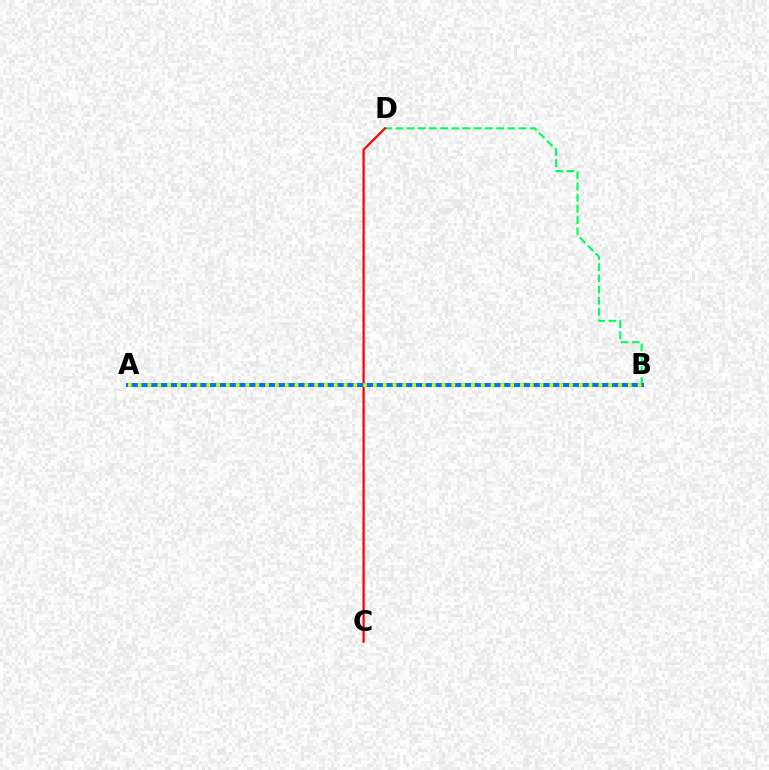{('A', 'B'): [{'color': '#b900ff', 'line_style': 'dashed', 'thickness': 1.57}, {'color': '#0074ff', 'line_style': 'solid', 'thickness': 2.87}, {'color': '#d1ff00', 'line_style': 'dotted', 'thickness': 2.66}], ('B', 'D'): [{'color': '#00ff5c', 'line_style': 'dashed', 'thickness': 1.52}], ('C', 'D'): [{'color': '#ff0000', 'line_style': 'solid', 'thickness': 1.6}]}